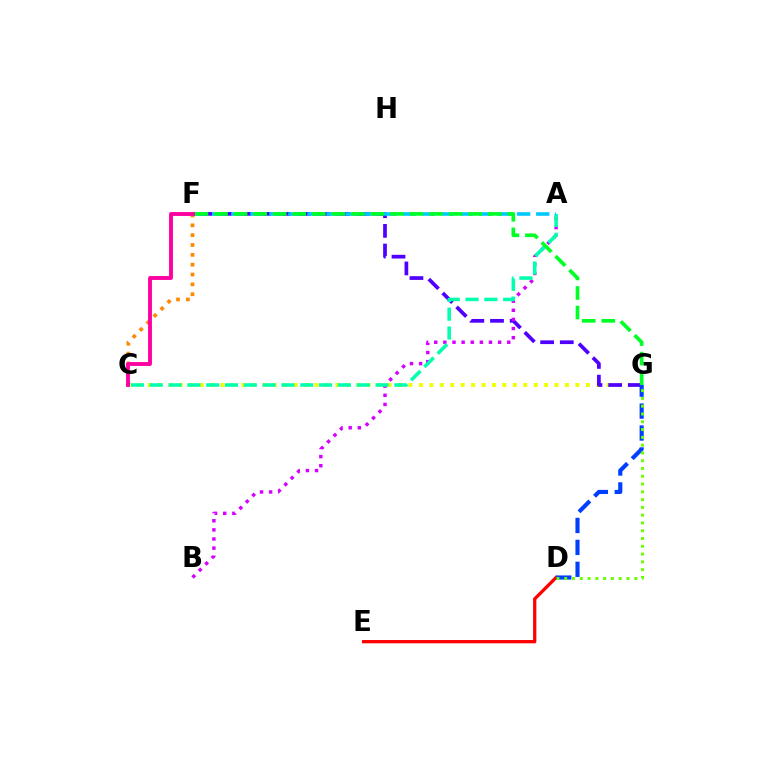{('C', 'G'): [{'color': '#eeff00', 'line_style': 'dotted', 'thickness': 2.84}], ('C', 'F'): [{'color': '#ff8800', 'line_style': 'dotted', 'thickness': 2.68}, {'color': '#ff00a0', 'line_style': 'solid', 'thickness': 2.78}], ('D', 'E'): [{'color': '#ff0000', 'line_style': 'solid', 'thickness': 2.37}], ('F', 'G'): [{'color': '#4f00ff', 'line_style': 'dashed', 'thickness': 2.67}, {'color': '#00ff27', 'line_style': 'dashed', 'thickness': 2.66}], ('A', 'B'): [{'color': '#d600ff', 'line_style': 'dotted', 'thickness': 2.48}], ('D', 'G'): [{'color': '#003fff', 'line_style': 'dashed', 'thickness': 2.98}, {'color': '#66ff00', 'line_style': 'dotted', 'thickness': 2.11}], ('A', 'C'): [{'color': '#00ffaf', 'line_style': 'dashed', 'thickness': 2.56}], ('A', 'F'): [{'color': '#00c7ff', 'line_style': 'dashed', 'thickness': 2.59}]}